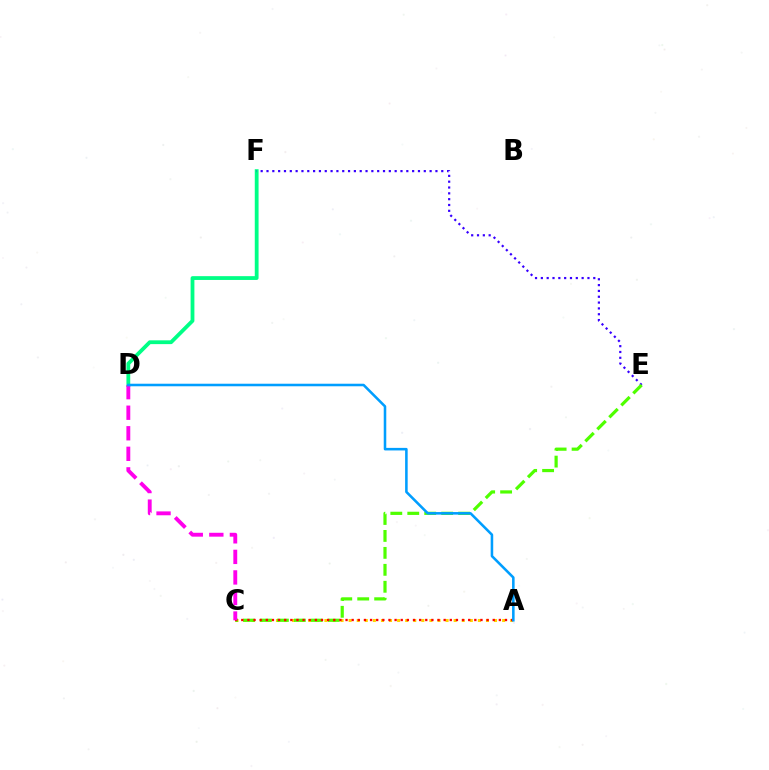{('D', 'F'): [{'color': '#00ff86', 'line_style': 'solid', 'thickness': 2.73}], ('A', 'C'): [{'color': '#ffd500', 'line_style': 'dotted', 'thickness': 2.19}, {'color': '#ff0000', 'line_style': 'dotted', 'thickness': 1.67}], ('E', 'F'): [{'color': '#3700ff', 'line_style': 'dotted', 'thickness': 1.58}], ('C', 'E'): [{'color': '#4fff00', 'line_style': 'dashed', 'thickness': 2.3}], ('C', 'D'): [{'color': '#ff00ed', 'line_style': 'dashed', 'thickness': 2.79}], ('A', 'D'): [{'color': '#009eff', 'line_style': 'solid', 'thickness': 1.84}]}